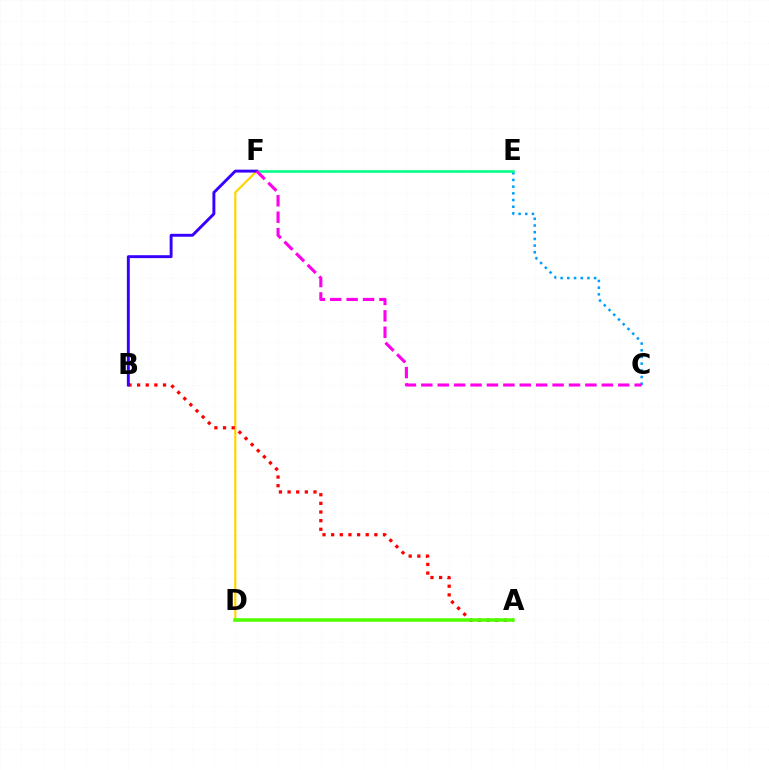{('D', 'F'): [{'color': '#ffd500', 'line_style': 'solid', 'thickness': 1.58}], ('C', 'E'): [{'color': '#009eff', 'line_style': 'dotted', 'thickness': 1.82}], ('E', 'F'): [{'color': '#00ff86', 'line_style': 'solid', 'thickness': 1.84}], ('A', 'B'): [{'color': '#ff0000', 'line_style': 'dotted', 'thickness': 2.35}], ('B', 'F'): [{'color': '#3700ff', 'line_style': 'solid', 'thickness': 2.1}], ('C', 'F'): [{'color': '#ff00ed', 'line_style': 'dashed', 'thickness': 2.23}], ('A', 'D'): [{'color': '#4fff00', 'line_style': 'solid', 'thickness': 2.54}]}